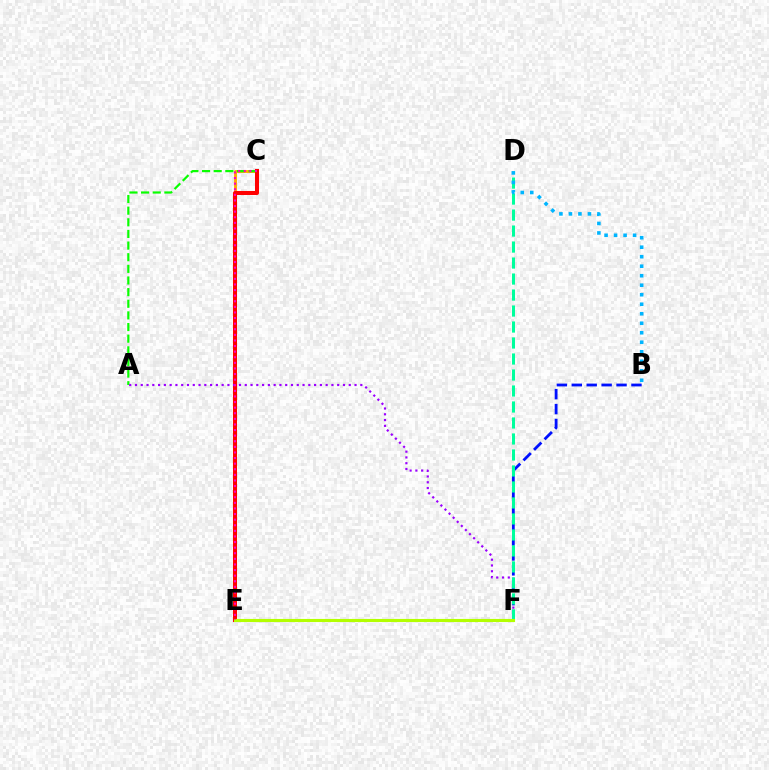{('B', 'F'): [{'color': '#0010ff', 'line_style': 'dashed', 'thickness': 2.03}], ('C', 'E'): [{'color': '#ffa500', 'line_style': 'solid', 'thickness': 2.08}, {'color': '#ff0000', 'line_style': 'solid', 'thickness': 2.9}, {'color': '#ff00bd', 'line_style': 'dotted', 'thickness': 1.52}], ('A', 'C'): [{'color': '#08ff00', 'line_style': 'dashed', 'thickness': 1.58}], ('A', 'F'): [{'color': '#9b00ff', 'line_style': 'dotted', 'thickness': 1.57}], ('D', 'F'): [{'color': '#00ff9d', 'line_style': 'dashed', 'thickness': 2.17}], ('B', 'D'): [{'color': '#00b5ff', 'line_style': 'dotted', 'thickness': 2.58}], ('E', 'F'): [{'color': '#b3ff00', 'line_style': 'solid', 'thickness': 2.24}]}